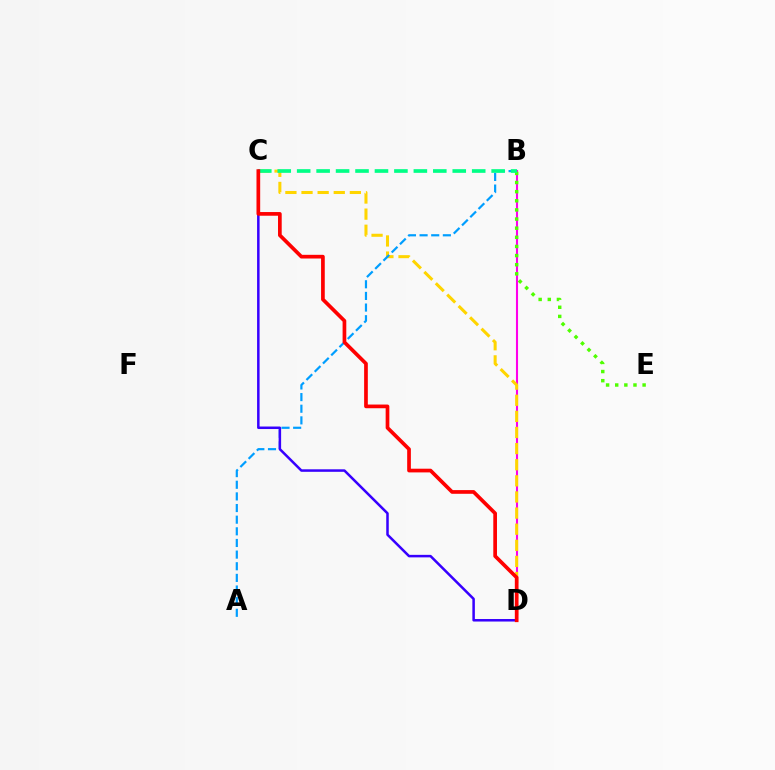{('B', 'D'): [{'color': '#ff00ed', 'line_style': 'solid', 'thickness': 1.51}], ('C', 'D'): [{'color': '#ffd500', 'line_style': 'dashed', 'thickness': 2.19}, {'color': '#3700ff', 'line_style': 'solid', 'thickness': 1.81}, {'color': '#ff0000', 'line_style': 'solid', 'thickness': 2.66}], ('A', 'B'): [{'color': '#009eff', 'line_style': 'dashed', 'thickness': 1.58}], ('B', 'E'): [{'color': '#4fff00', 'line_style': 'dotted', 'thickness': 2.48}], ('B', 'C'): [{'color': '#00ff86', 'line_style': 'dashed', 'thickness': 2.64}]}